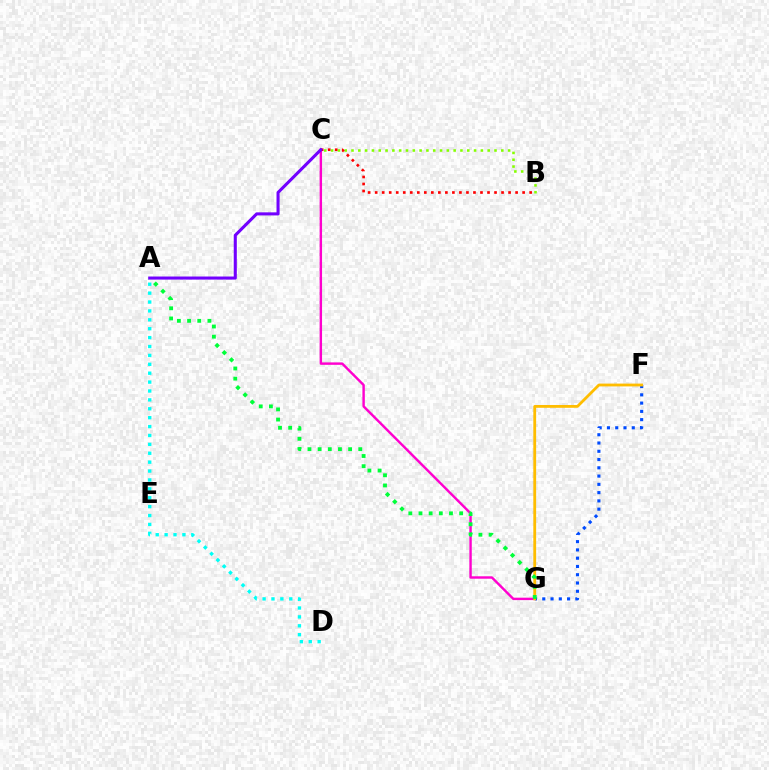{('F', 'G'): [{'color': '#004bff', 'line_style': 'dotted', 'thickness': 2.25}, {'color': '#ffbd00', 'line_style': 'solid', 'thickness': 2.02}], ('B', 'C'): [{'color': '#84ff00', 'line_style': 'dotted', 'thickness': 1.85}, {'color': '#ff0000', 'line_style': 'dotted', 'thickness': 1.91}], ('C', 'G'): [{'color': '#ff00cf', 'line_style': 'solid', 'thickness': 1.75}], ('A', 'D'): [{'color': '#00fff6', 'line_style': 'dotted', 'thickness': 2.42}], ('A', 'G'): [{'color': '#00ff39', 'line_style': 'dotted', 'thickness': 2.76}], ('A', 'C'): [{'color': '#7200ff', 'line_style': 'solid', 'thickness': 2.21}]}